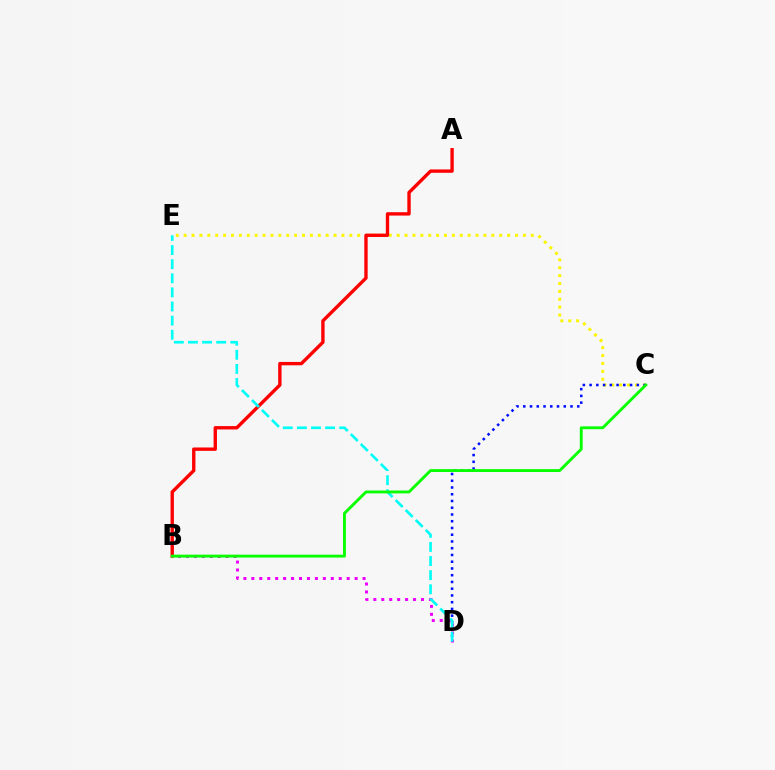{('C', 'E'): [{'color': '#fcf500', 'line_style': 'dotted', 'thickness': 2.14}], ('C', 'D'): [{'color': '#0010ff', 'line_style': 'dotted', 'thickness': 1.83}], ('B', 'D'): [{'color': '#ee00ff', 'line_style': 'dotted', 'thickness': 2.16}], ('A', 'B'): [{'color': '#ff0000', 'line_style': 'solid', 'thickness': 2.42}], ('D', 'E'): [{'color': '#00fff6', 'line_style': 'dashed', 'thickness': 1.92}], ('B', 'C'): [{'color': '#08ff00', 'line_style': 'solid', 'thickness': 2.08}]}